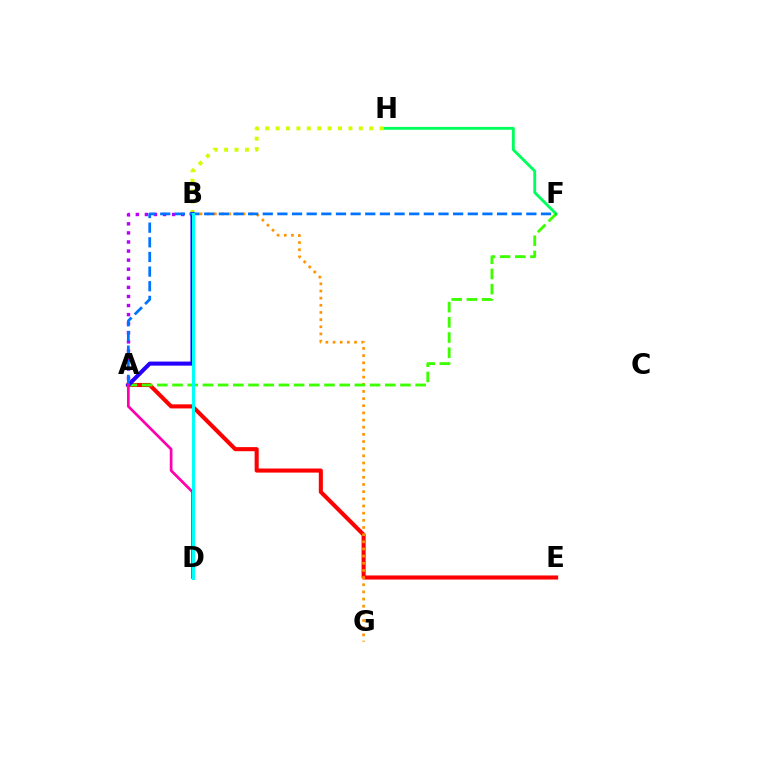{('A', 'E'): [{'color': '#ff0000', 'line_style': 'solid', 'thickness': 2.93}], ('B', 'G'): [{'color': '#ff9400', 'line_style': 'dotted', 'thickness': 1.95}], ('B', 'H'): [{'color': '#d1ff00', 'line_style': 'dotted', 'thickness': 2.83}], ('A', 'B'): [{'color': '#b900ff', 'line_style': 'dotted', 'thickness': 2.47}, {'color': '#2500ff', 'line_style': 'solid', 'thickness': 2.93}], ('F', 'H'): [{'color': '#00ff5c', 'line_style': 'solid', 'thickness': 2.06}], ('A', 'F'): [{'color': '#3dff00', 'line_style': 'dashed', 'thickness': 2.06}, {'color': '#0074ff', 'line_style': 'dashed', 'thickness': 1.99}], ('A', 'D'): [{'color': '#ff00ac', 'line_style': 'solid', 'thickness': 1.95}], ('B', 'D'): [{'color': '#00fff6', 'line_style': 'solid', 'thickness': 2.18}]}